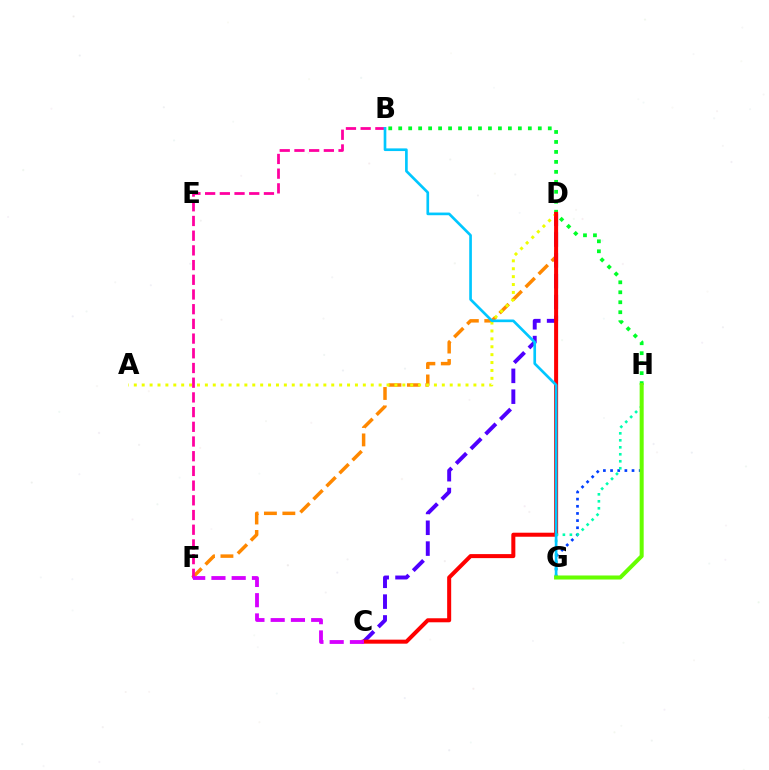{('B', 'H'): [{'color': '#00ff27', 'line_style': 'dotted', 'thickness': 2.71}], ('D', 'F'): [{'color': '#ff8800', 'line_style': 'dashed', 'thickness': 2.5}], ('C', 'D'): [{'color': '#4f00ff', 'line_style': 'dashed', 'thickness': 2.83}, {'color': '#ff0000', 'line_style': 'solid', 'thickness': 2.9}], ('A', 'D'): [{'color': '#eeff00', 'line_style': 'dotted', 'thickness': 2.15}], ('G', 'H'): [{'color': '#003fff', 'line_style': 'dotted', 'thickness': 1.94}, {'color': '#00ffaf', 'line_style': 'dotted', 'thickness': 1.9}, {'color': '#66ff00', 'line_style': 'solid', 'thickness': 2.9}], ('B', 'F'): [{'color': '#ff00a0', 'line_style': 'dashed', 'thickness': 2.0}], ('C', 'F'): [{'color': '#d600ff', 'line_style': 'dashed', 'thickness': 2.75}], ('B', 'G'): [{'color': '#00c7ff', 'line_style': 'solid', 'thickness': 1.92}]}